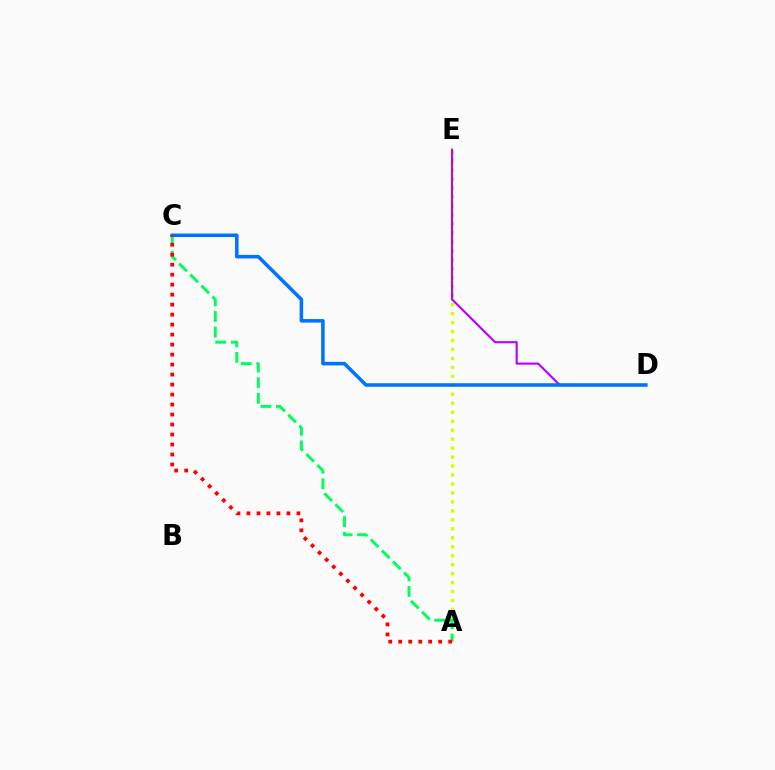{('A', 'E'): [{'color': '#d1ff00', 'line_style': 'dotted', 'thickness': 2.44}], ('A', 'C'): [{'color': '#00ff5c', 'line_style': 'dashed', 'thickness': 2.12}, {'color': '#ff0000', 'line_style': 'dotted', 'thickness': 2.71}], ('D', 'E'): [{'color': '#b900ff', 'line_style': 'solid', 'thickness': 1.53}], ('C', 'D'): [{'color': '#0074ff', 'line_style': 'solid', 'thickness': 2.56}]}